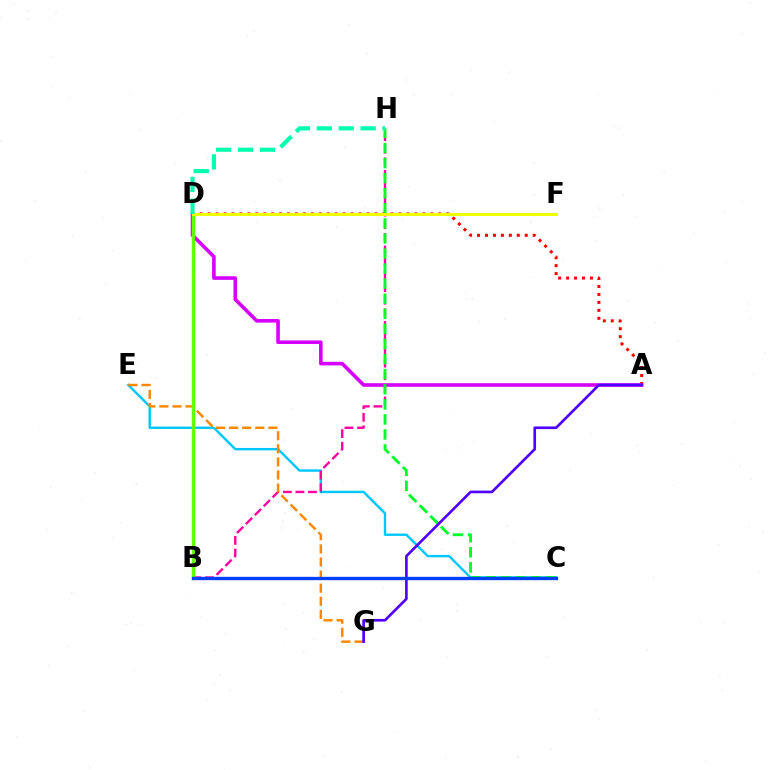{('C', 'E'): [{'color': '#00c7ff', 'line_style': 'solid', 'thickness': 1.73}], ('B', 'H'): [{'color': '#ff00a0', 'line_style': 'dashed', 'thickness': 1.71}], ('A', 'D'): [{'color': '#ff0000', 'line_style': 'dotted', 'thickness': 2.16}, {'color': '#d600ff', 'line_style': 'solid', 'thickness': 2.59}], ('E', 'G'): [{'color': '#ff8800', 'line_style': 'dashed', 'thickness': 1.78}], ('C', 'H'): [{'color': '#00ff27', 'line_style': 'dashed', 'thickness': 2.05}], ('B', 'D'): [{'color': '#66ff00', 'line_style': 'solid', 'thickness': 2.44}], ('A', 'G'): [{'color': '#4f00ff', 'line_style': 'solid', 'thickness': 1.91}], ('D', 'F'): [{'color': '#eeff00', 'line_style': 'solid', 'thickness': 2.12}], ('B', 'C'): [{'color': '#003fff', 'line_style': 'solid', 'thickness': 2.4}], ('D', 'H'): [{'color': '#00ffaf', 'line_style': 'dashed', 'thickness': 2.98}]}